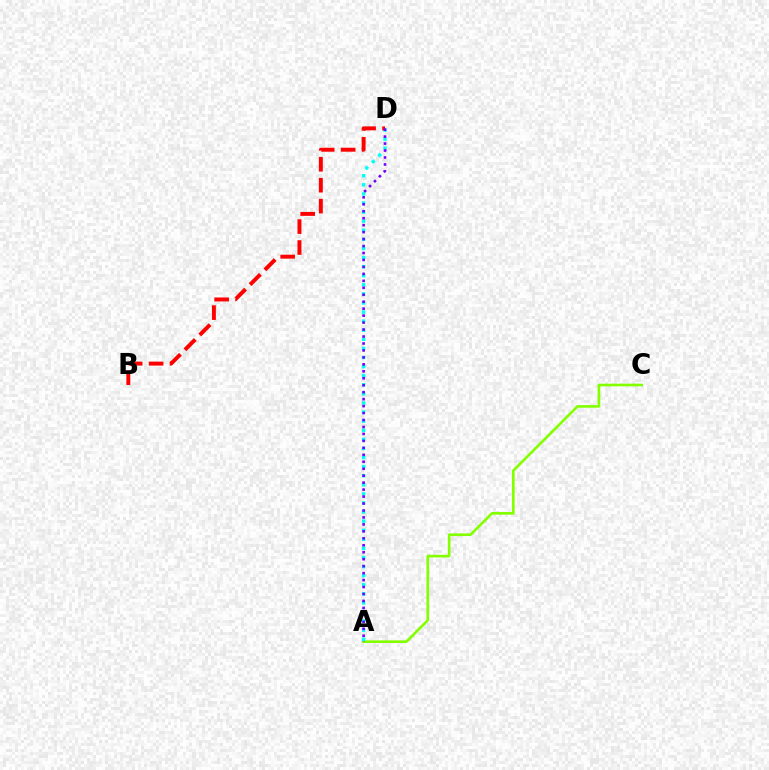{('A', 'C'): [{'color': '#84ff00', 'line_style': 'solid', 'thickness': 1.9}], ('A', 'D'): [{'color': '#00fff6', 'line_style': 'dotted', 'thickness': 2.47}, {'color': '#7200ff', 'line_style': 'dotted', 'thickness': 1.89}], ('B', 'D'): [{'color': '#ff0000', 'line_style': 'dashed', 'thickness': 2.84}]}